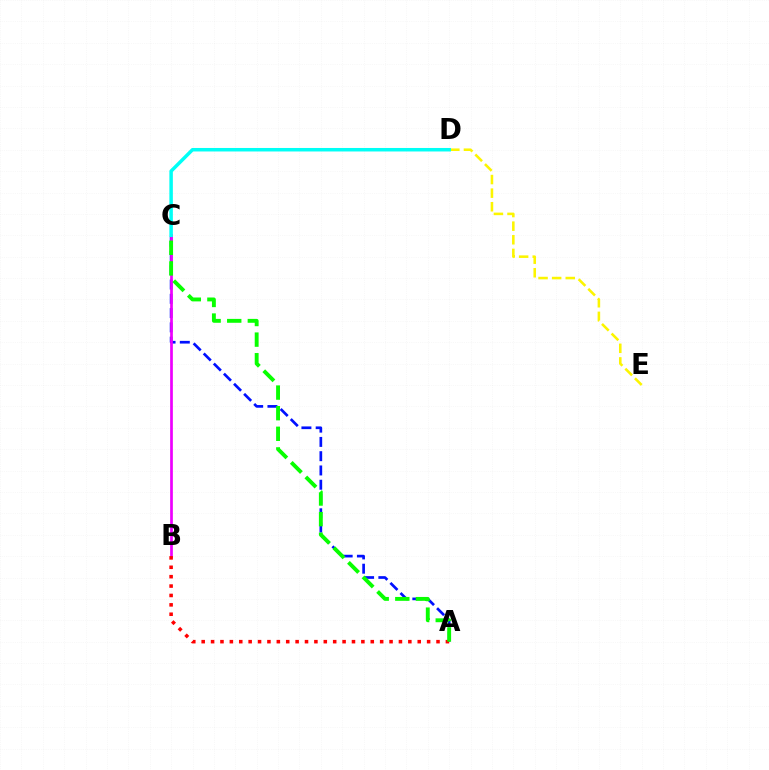{('A', 'C'): [{'color': '#0010ff', 'line_style': 'dashed', 'thickness': 1.94}, {'color': '#08ff00', 'line_style': 'dashed', 'thickness': 2.8}], ('B', 'C'): [{'color': '#ee00ff', 'line_style': 'solid', 'thickness': 1.95}], ('D', 'E'): [{'color': '#fcf500', 'line_style': 'dashed', 'thickness': 1.85}], ('A', 'B'): [{'color': '#ff0000', 'line_style': 'dotted', 'thickness': 2.55}], ('C', 'D'): [{'color': '#00fff6', 'line_style': 'solid', 'thickness': 2.52}]}